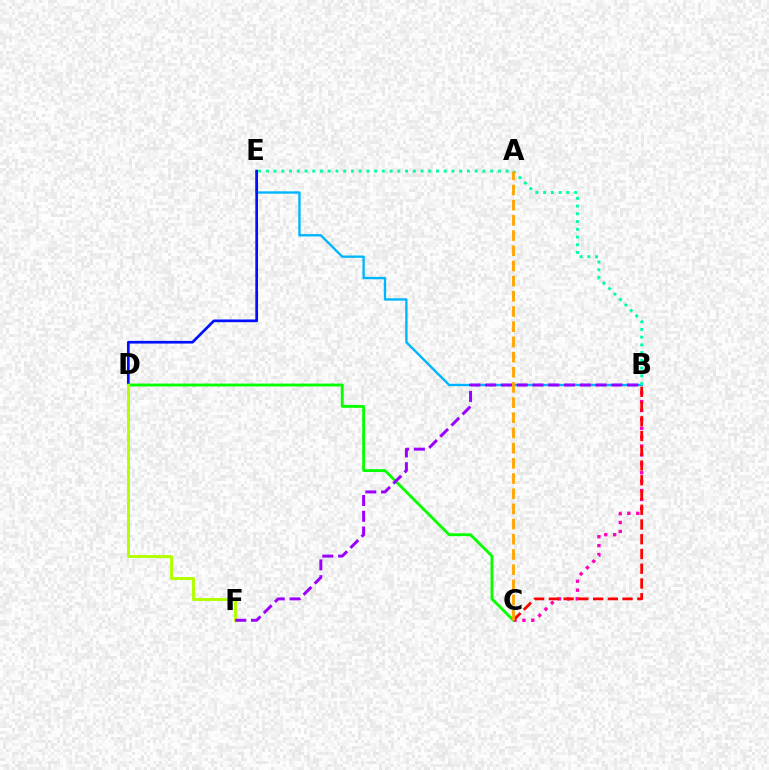{('B', 'C'): [{'color': '#ff00bd', 'line_style': 'dotted', 'thickness': 2.42}, {'color': '#ff0000', 'line_style': 'dashed', 'thickness': 2.0}], ('B', 'E'): [{'color': '#00b5ff', 'line_style': 'solid', 'thickness': 1.7}, {'color': '#00ff9d', 'line_style': 'dotted', 'thickness': 2.1}], ('D', 'E'): [{'color': '#0010ff', 'line_style': 'solid', 'thickness': 1.95}], ('C', 'D'): [{'color': '#08ff00', 'line_style': 'solid', 'thickness': 2.06}], ('D', 'F'): [{'color': '#b3ff00', 'line_style': 'solid', 'thickness': 2.12}], ('B', 'F'): [{'color': '#9b00ff', 'line_style': 'dashed', 'thickness': 2.14}], ('A', 'C'): [{'color': '#ffa500', 'line_style': 'dashed', 'thickness': 2.06}]}